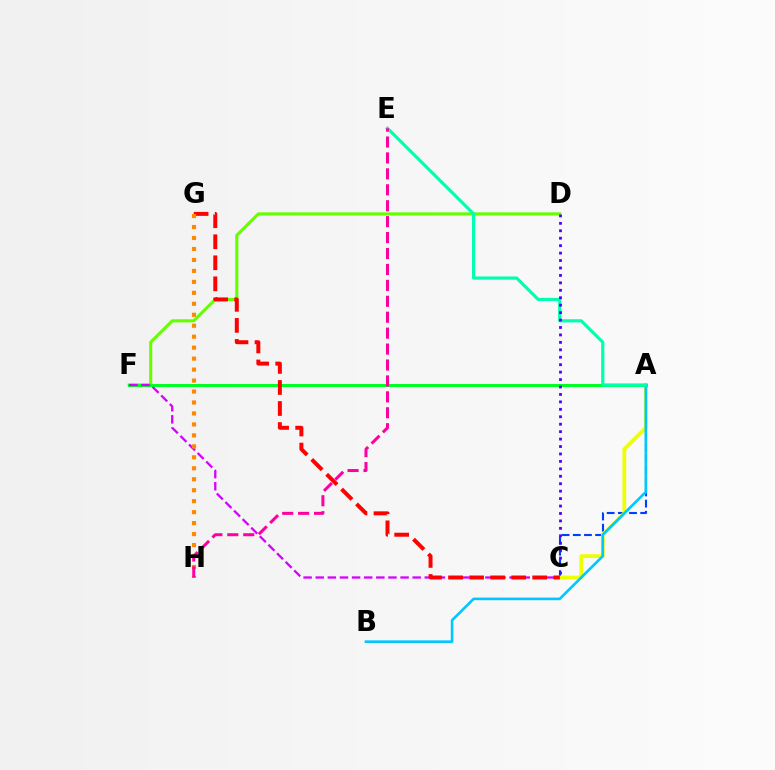{('D', 'F'): [{'color': '#66ff00', 'line_style': 'solid', 'thickness': 2.24}], ('A', 'C'): [{'color': '#003fff', 'line_style': 'dashed', 'thickness': 1.52}, {'color': '#eeff00', 'line_style': 'solid', 'thickness': 2.71}], ('A', 'F'): [{'color': '#00ff27', 'line_style': 'solid', 'thickness': 2.17}], ('C', 'F'): [{'color': '#d600ff', 'line_style': 'dashed', 'thickness': 1.65}], ('A', 'B'): [{'color': '#00c7ff', 'line_style': 'solid', 'thickness': 1.89}], ('A', 'E'): [{'color': '#00ffaf', 'line_style': 'solid', 'thickness': 2.29}], ('C', 'G'): [{'color': '#ff0000', 'line_style': 'dashed', 'thickness': 2.86}], ('G', 'H'): [{'color': '#ff8800', 'line_style': 'dotted', 'thickness': 2.98}], ('E', 'H'): [{'color': '#ff00a0', 'line_style': 'dashed', 'thickness': 2.16}], ('C', 'D'): [{'color': '#4f00ff', 'line_style': 'dotted', 'thickness': 2.02}]}